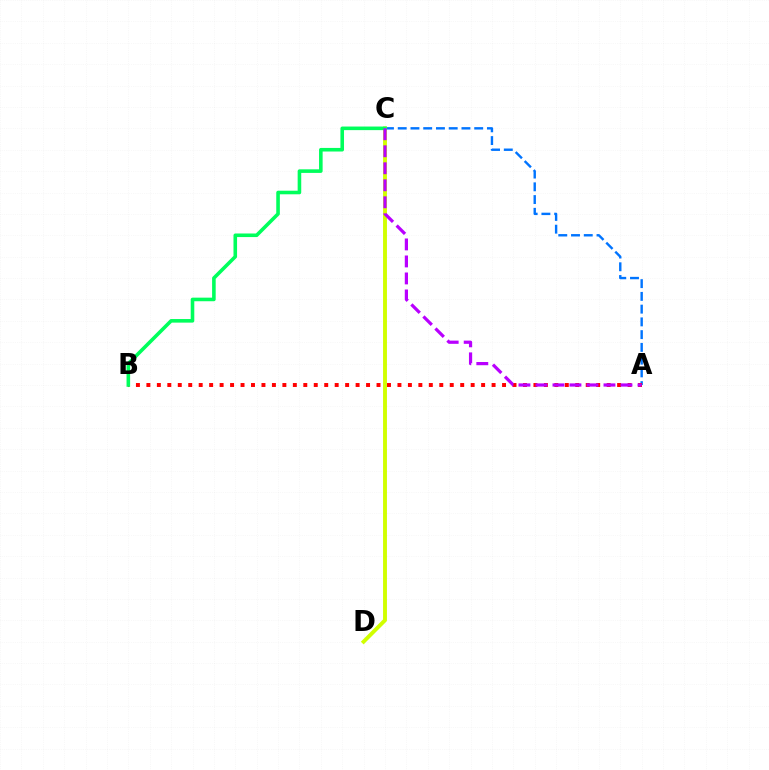{('A', 'C'): [{'color': '#0074ff', 'line_style': 'dashed', 'thickness': 1.73}, {'color': '#b900ff', 'line_style': 'dashed', 'thickness': 2.31}], ('C', 'D'): [{'color': '#d1ff00', 'line_style': 'solid', 'thickness': 2.8}], ('A', 'B'): [{'color': '#ff0000', 'line_style': 'dotted', 'thickness': 2.84}], ('B', 'C'): [{'color': '#00ff5c', 'line_style': 'solid', 'thickness': 2.58}]}